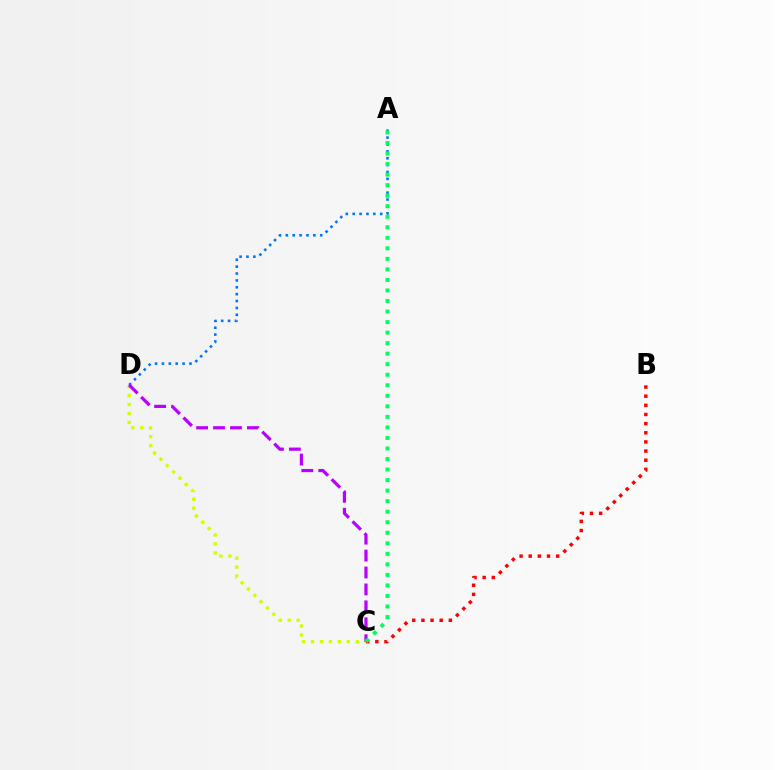{('C', 'D'): [{'color': '#d1ff00', 'line_style': 'dotted', 'thickness': 2.43}, {'color': '#b900ff', 'line_style': 'dashed', 'thickness': 2.3}], ('A', 'D'): [{'color': '#0074ff', 'line_style': 'dotted', 'thickness': 1.87}], ('B', 'C'): [{'color': '#ff0000', 'line_style': 'dotted', 'thickness': 2.49}], ('A', 'C'): [{'color': '#00ff5c', 'line_style': 'dotted', 'thickness': 2.86}]}